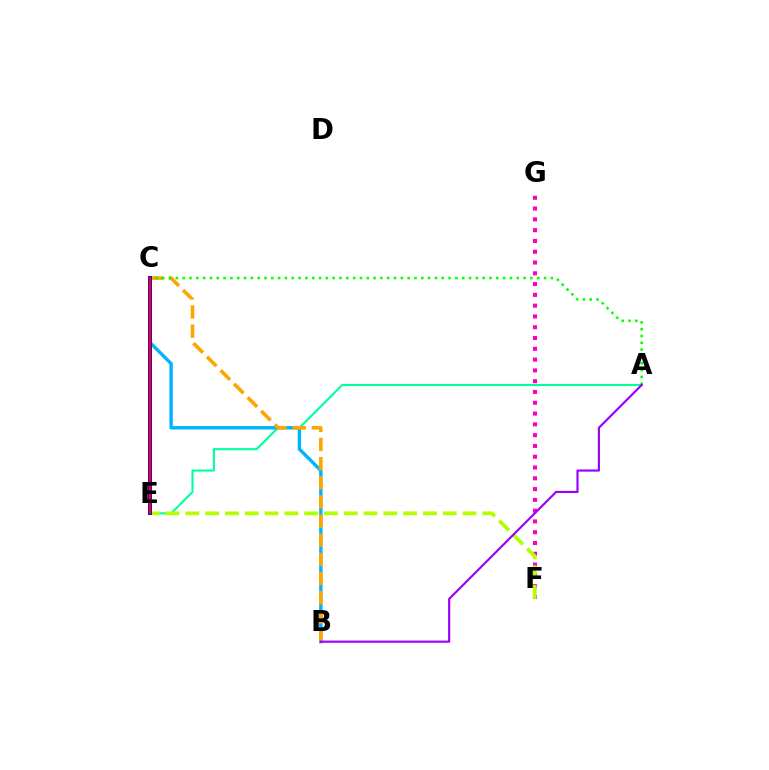{('F', 'G'): [{'color': '#ff00bd', 'line_style': 'dotted', 'thickness': 2.93}], ('A', 'E'): [{'color': '#00ff9d', 'line_style': 'solid', 'thickness': 1.51}], ('B', 'C'): [{'color': '#00b5ff', 'line_style': 'solid', 'thickness': 2.46}, {'color': '#ffa500', 'line_style': 'dashed', 'thickness': 2.6}], ('E', 'F'): [{'color': '#b3ff00', 'line_style': 'dashed', 'thickness': 2.69}], ('A', 'C'): [{'color': '#08ff00', 'line_style': 'dotted', 'thickness': 1.85}], ('A', 'B'): [{'color': '#9b00ff', 'line_style': 'solid', 'thickness': 1.56}], ('C', 'E'): [{'color': '#0010ff', 'line_style': 'solid', 'thickness': 2.89}, {'color': '#ff0000', 'line_style': 'solid', 'thickness': 1.74}]}